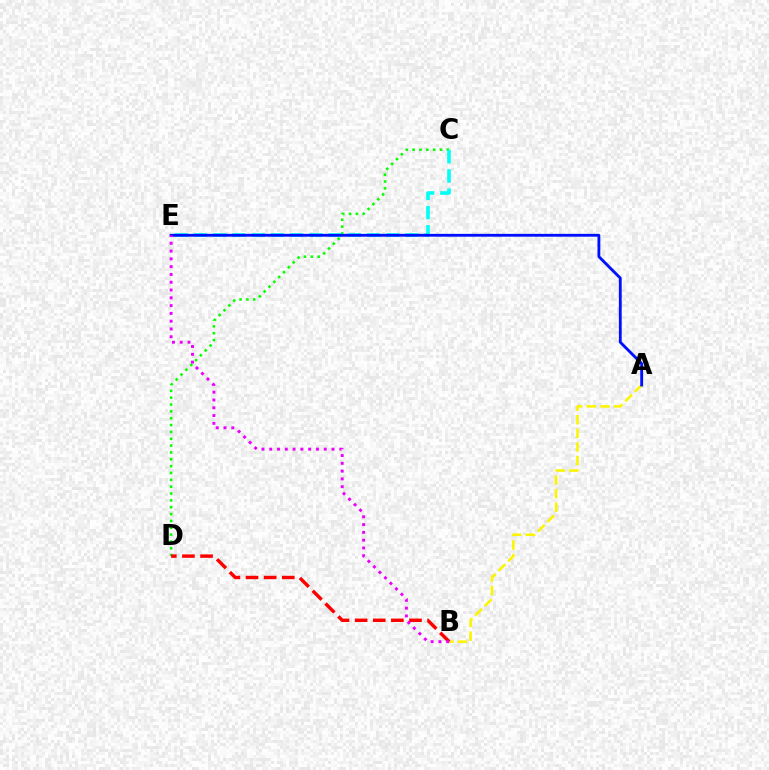{('C', 'D'): [{'color': '#08ff00', 'line_style': 'dotted', 'thickness': 1.86}], ('A', 'B'): [{'color': '#fcf500', 'line_style': 'dashed', 'thickness': 1.85}], ('C', 'E'): [{'color': '#00fff6', 'line_style': 'dashed', 'thickness': 2.61}], ('B', 'D'): [{'color': '#ff0000', 'line_style': 'dashed', 'thickness': 2.46}], ('A', 'E'): [{'color': '#0010ff', 'line_style': 'solid', 'thickness': 2.04}], ('B', 'E'): [{'color': '#ee00ff', 'line_style': 'dotted', 'thickness': 2.12}]}